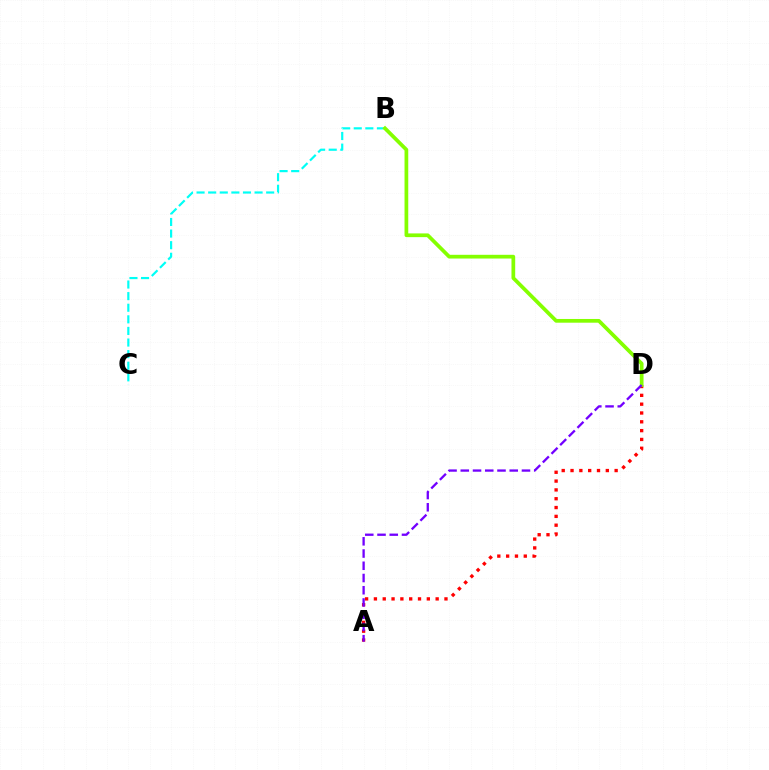{('B', 'C'): [{'color': '#00fff6', 'line_style': 'dashed', 'thickness': 1.58}], ('A', 'D'): [{'color': '#ff0000', 'line_style': 'dotted', 'thickness': 2.4}, {'color': '#7200ff', 'line_style': 'dashed', 'thickness': 1.66}], ('B', 'D'): [{'color': '#84ff00', 'line_style': 'solid', 'thickness': 2.68}]}